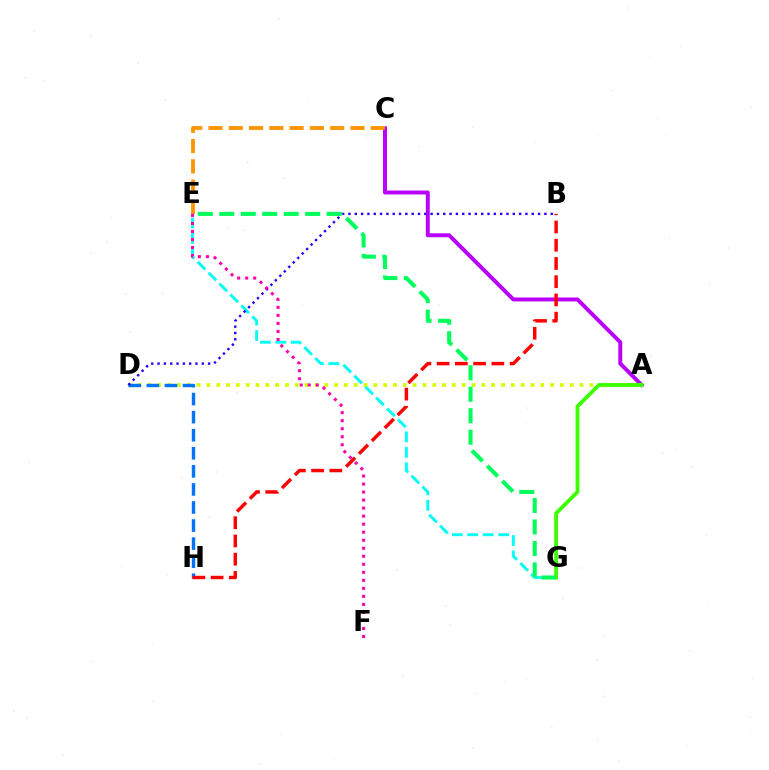{('A', 'C'): [{'color': '#b900ff', 'line_style': 'solid', 'thickness': 2.84}], ('E', 'G'): [{'color': '#00fff6', 'line_style': 'dashed', 'thickness': 2.1}, {'color': '#00ff5c', 'line_style': 'dashed', 'thickness': 2.92}], ('A', 'D'): [{'color': '#d1ff00', 'line_style': 'dotted', 'thickness': 2.67}], ('A', 'G'): [{'color': '#3dff00', 'line_style': 'solid', 'thickness': 2.76}], ('D', 'H'): [{'color': '#0074ff', 'line_style': 'dashed', 'thickness': 2.45}], ('C', 'E'): [{'color': '#ff9400', 'line_style': 'dashed', 'thickness': 2.76}], ('B', 'D'): [{'color': '#2500ff', 'line_style': 'dotted', 'thickness': 1.72}], ('E', 'F'): [{'color': '#ff00ac', 'line_style': 'dotted', 'thickness': 2.18}], ('B', 'H'): [{'color': '#ff0000', 'line_style': 'dashed', 'thickness': 2.48}]}